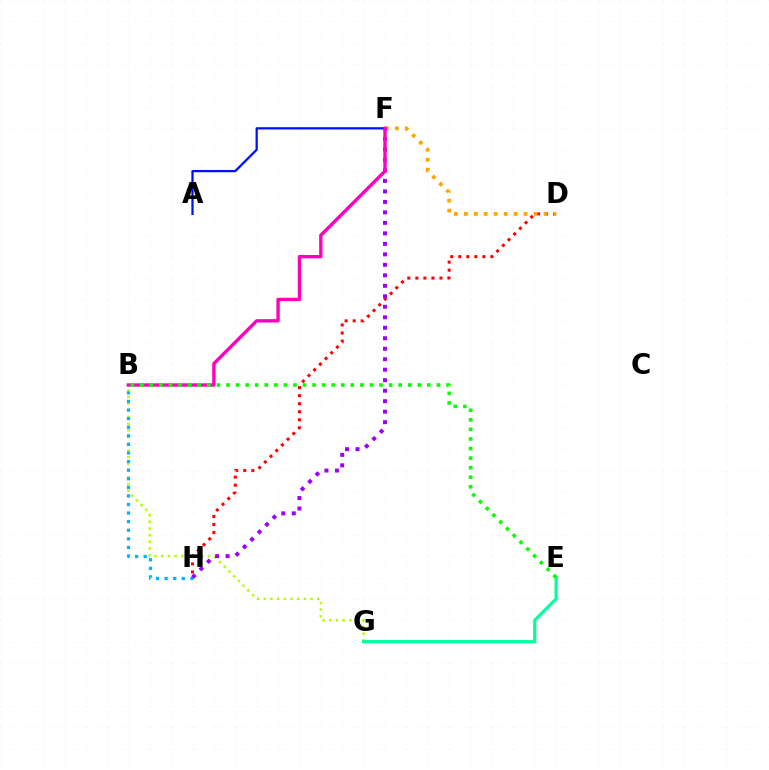{('B', 'G'): [{'color': '#b3ff00', 'line_style': 'dotted', 'thickness': 1.82}], ('D', 'H'): [{'color': '#ff0000', 'line_style': 'dotted', 'thickness': 2.18}], ('D', 'F'): [{'color': '#ffa500', 'line_style': 'dotted', 'thickness': 2.71}], ('A', 'F'): [{'color': '#0010ff', 'line_style': 'solid', 'thickness': 1.63}], ('B', 'H'): [{'color': '#00b5ff', 'line_style': 'dotted', 'thickness': 2.33}], ('E', 'G'): [{'color': '#00ff9d', 'line_style': 'solid', 'thickness': 2.3}], ('F', 'H'): [{'color': '#9b00ff', 'line_style': 'dotted', 'thickness': 2.85}], ('B', 'F'): [{'color': '#ff00bd', 'line_style': 'solid', 'thickness': 2.42}], ('B', 'E'): [{'color': '#08ff00', 'line_style': 'dotted', 'thickness': 2.6}]}